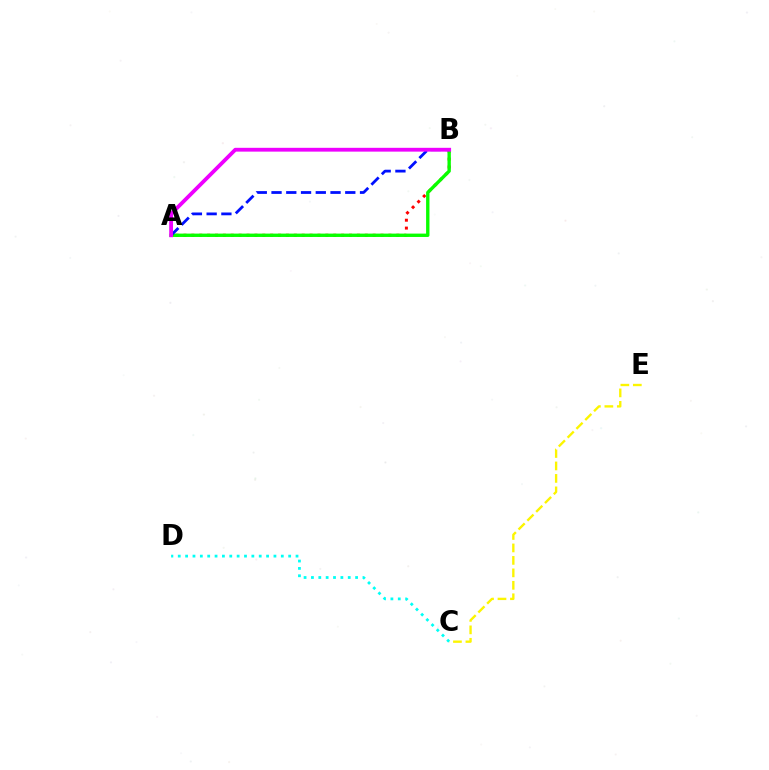{('A', 'B'): [{'color': '#ff0000', 'line_style': 'dotted', 'thickness': 2.14}, {'color': '#08ff00', 'line_style': 'solid', 'thickness': 2.43}, {'color': '#0010ff', 'line_style': 'dashed', 'thickness': 2.0}, {'color': '#ee00ff', 'line_style': 'solid', 'thickness': 2.74}], ('C', 'D'): [{'color': '#00fff6', 'line_style': 'dotted', 'thickness': 2.0}], ('C', 'E'): [{'color': '#fcf500', 'line_style': 'dashed', 'thickness': 1.69}]}